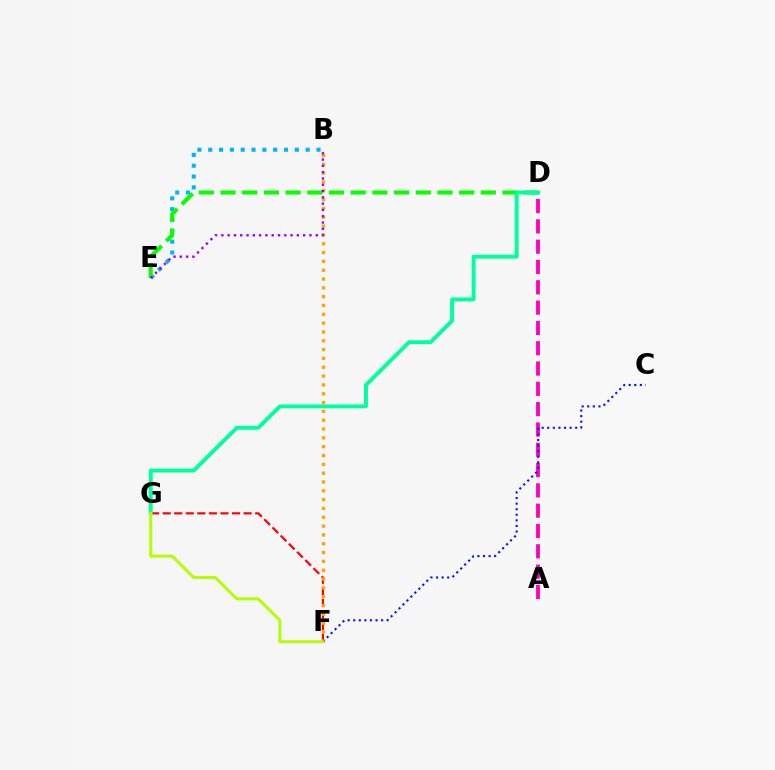{('F', 'G'): [{'color': '#ff0000', 'line_style': 'dashed', 'thickness': 1.57}, {'color': '#b3ff00', 'line_style': 'solid', 'thickness': 2.14}], ('B', 'F'): [{'color': '#ffa500', 'line_style': 'dotted', 'thickness': 2.4}], ('B', 'E'): [{'color': '#00b5ff', 'line_style': 'dotted', 'thickness': 2.94}, {'color': '#9b00ff', 'line_style': 'dotted', 'thickness': 1.71}], ('A', 'D'): [{'color': '#ff00bd', 'line_style': 'dashed', 'thickness': 2.76}], ('D', 'E'): [{'color': '#08ff00', 'line_style': 'dashed', 'thickness': 2.95}], ('D', 'G'): [{'color': '#00ff9d', 'line_style': 'solid', 'thickness': 2.82}], ('C', 'F'): [{'color': '#0010ff', 'line_style': 'dotted', 'thickness': 1.52}]}